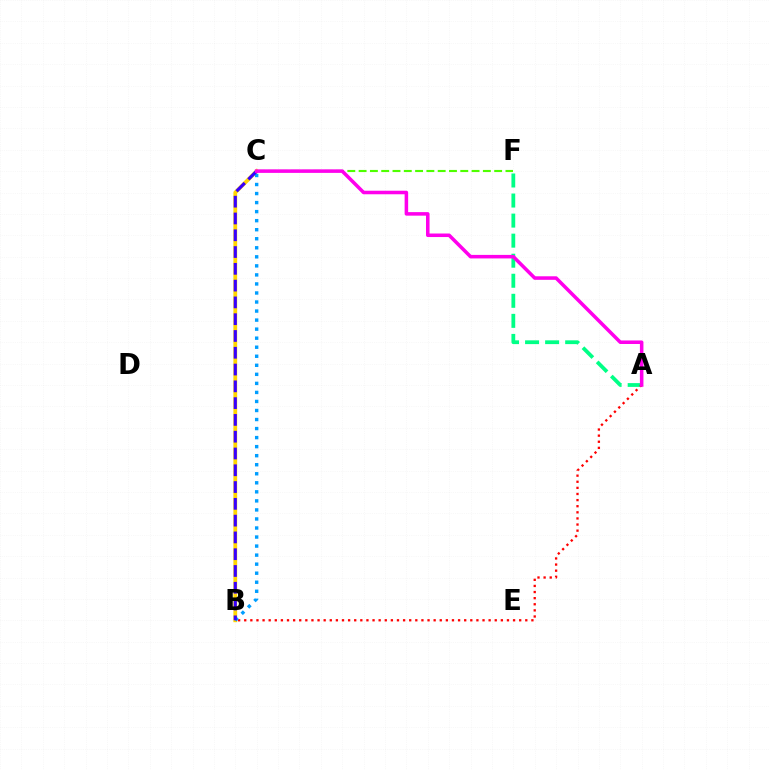{('C', 'F'): [{'color': '#4fff00', 'line_style': 'dashed', 'thickness': 1.53}], ('A', 'F'): [{'color': '#00ff86', 'line_style': 'dashed', 'thickness': 2.72}], ('B', 'C'): [{'color': '#ffd500', 'line_style': 'solid', 'thickness': 2.73}, {'color': '#009eff', 'line_style': 'dotted', 'thickness': 2.46}, {'color': '#3700ff', 'line_style': 'dashed', 'thickness': 2.28}], ('A', 'B'): [{'color': '#ff0000', 'line_style': 'dotted', 'thickness': 1.66}], ('A', 'C'): [{'color': '#ff00ed', 'line_style': 'solid', 'thickness': 2.55}]}